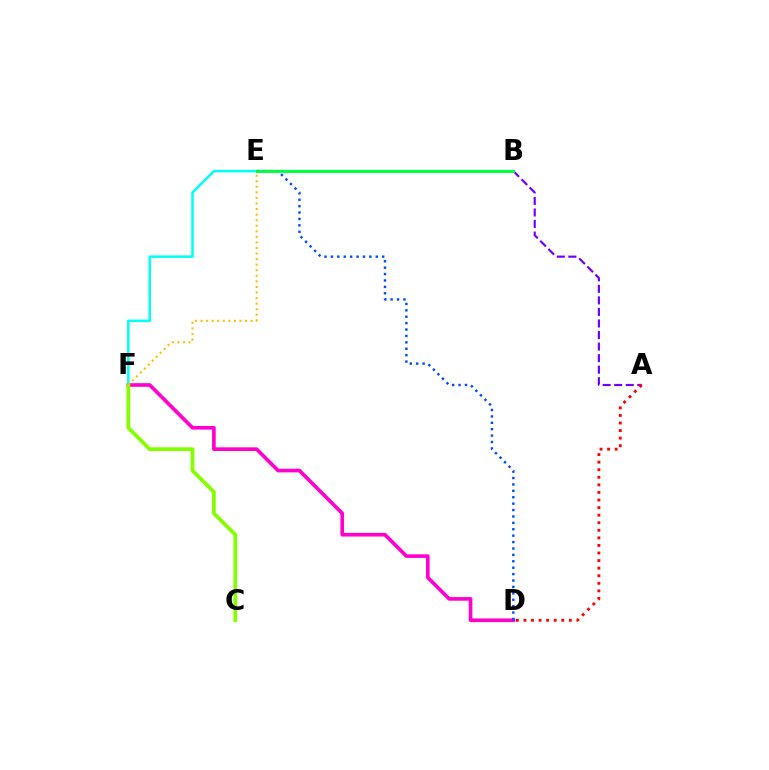{('B', 'F'): [{'color': '#00fff6', 'line_style': 'solid', 'thickness': 1.81}], ('A', 'B'): [{'color': '#7200ff', 'line_style': 'dashed', 'thickness': 1.57}], ('D', 'F'): [{'color': '#ff00cf', 'line_style': 'solid', 'thickness': 2.63}], ('A', 'D'): [{'color': '#ff0000', 'line_style': 'dotted', 'thickness': 2.06}], ('C', 'F'): [{'color': '#84ff00', 'line_style': 'solid', 'thickness': 2.71}], ('E', 'F'): [{'color': '#ffbd00', 'line_style': 'dotted', 'thickness': 1.51}], ('D', 'E'): [{'color': '#004bff', 'line_style': 'dotted', 'thickness': 1.74}], ('B', 'E'): [{'color': '#00ff39', 'line_style': 'solid', 'thickness': 2.04}]}